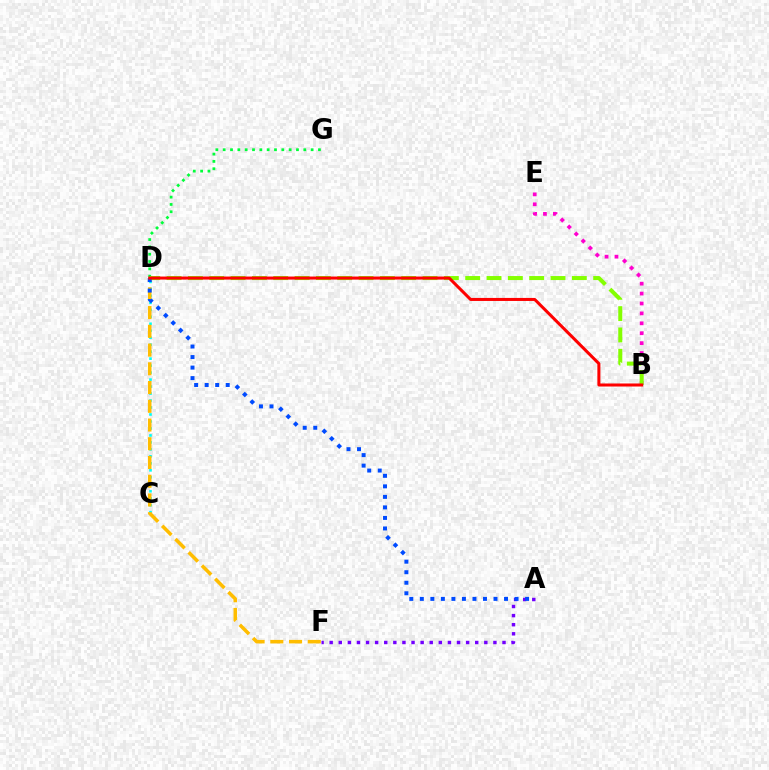{('D', 'G'): [{'color': '#00ff39', 'line_style': 'dotted', 'thickness': 1.99}], ('A', 'F'): [{'color': '#7200ff', 'line_style': 'dotted', 'thickness': 2.47}], ('B', 'E'): [{'color': '#ff00cf', 'line_style': 'dotted', 'thickness': 2.69}], ('C', 'D'): [{'color': '#00fff6', 'line_style': 'dotted', 'thickness': 1.9}], ('D', 'F'): [{'color': '#ffbd00', 'line_style': 'dashed', 'thickness': 2.55}], ('B', 'D'): [{'color': '#84ff00', 'line_style': 'dashed', 'thickness': 2.9}, {'color': '#ff0000', 'line_style': 'solid', 'thickness': 2.18}], ('A', 'D'): [{'color': '#004bff', 'line_style': 'dotted', 'thickness': 2.86}]}